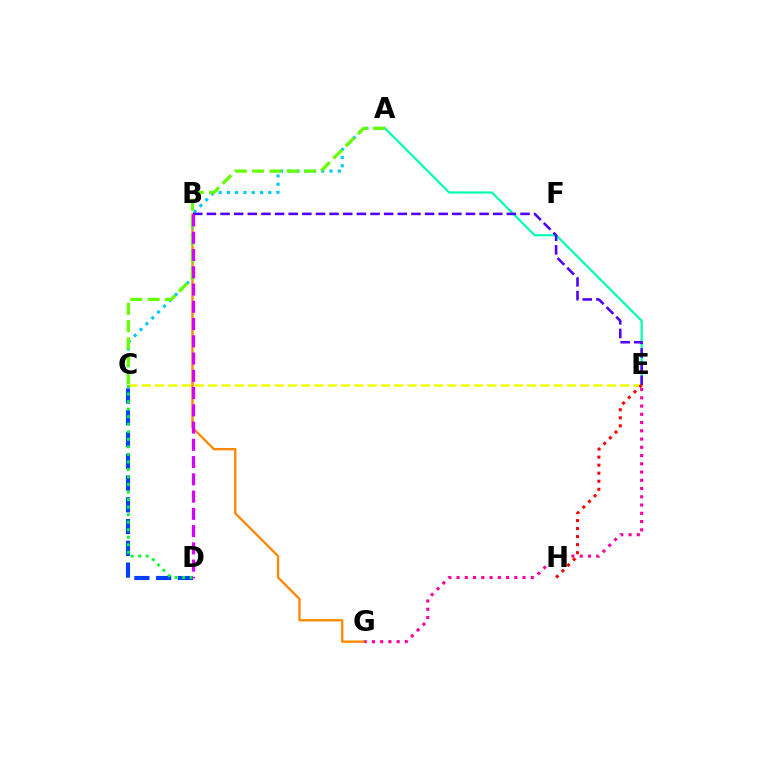{('A', 'E'): [{'color': '#00ffaf', 'line_style': 'solid', 'thickness': 1.58}], ('E', 'G'): [{'color': '#ff00a0', 'line_style': 'dotted', 'thickness': 2.24}], ('C', 'D'): [{'color': '#003fff', 'line_style': 'dashed', 'thickness': 2.96}, {'color': '#00ff27', 'line_style': 'dotted', 'thickness': 2.05}], ('B', 'G'): [{'color': '#ff8800', 'line_style': 'solid', 'thickness': 1.67}], ('C', 'E'): [{'color': '#eeff00', 'line_style': 'dashed', 'thickness': 1.8}], ('A', 'C'): [{'color': '#00c7ff', 'line_style': 'dotted', 'thickness': 2.25}, {'color': '#66ff00', 'line_style': 'dashed', 'thickness': 2.35}], ('B', 'E'): [{'color': '#4f00ff', 'line_style': 'dashed', 'thickness': 1.85}], ('B', 'D'): [{'color': '#d600ff', 'line_style': 'dashed', 'thickness': 2.34}], ('E', 'H'): [{'color': '#ff0000', 'line_style': 'dotted', 'thickness': 2.18}]}